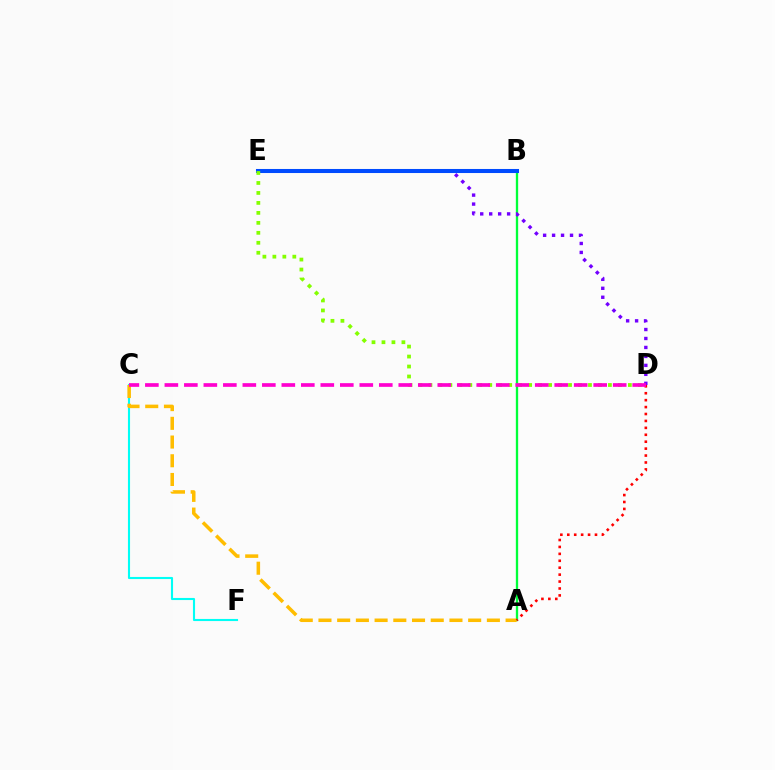{('A', 'B'): [{'color': '#00ff39', 'line_style': 'solid', 'thickness': 1.67}], ('C', 'F'): [{'color': '#00fff6', 'line_style': 'solid', 'thickness': 1.52}], ('A', 'C'): [{'color': '#ffbd00', 'line_style': 'dashed', 'thickness': 2.54}], ('D', 'E'): [{'color': '#7200ff', 'line_style': 'dotted', 'thickness': 2.44}, {'color': '#84ff00', 'line_style': 'dotted', 'thickness': 2.71}], ('A', 'D'): [{'color': '#ff0000', 'line_style': 'dotted', 'thickness': 1.88}], ('B', 'E'): [{'color': '#004bff', 'line_style': 'solid', 'thickness': 2.92}], ('C', 'D'): [{'color': '#ff00cf', 'line_style': 'dashed', 'thickness': 2.65}]}